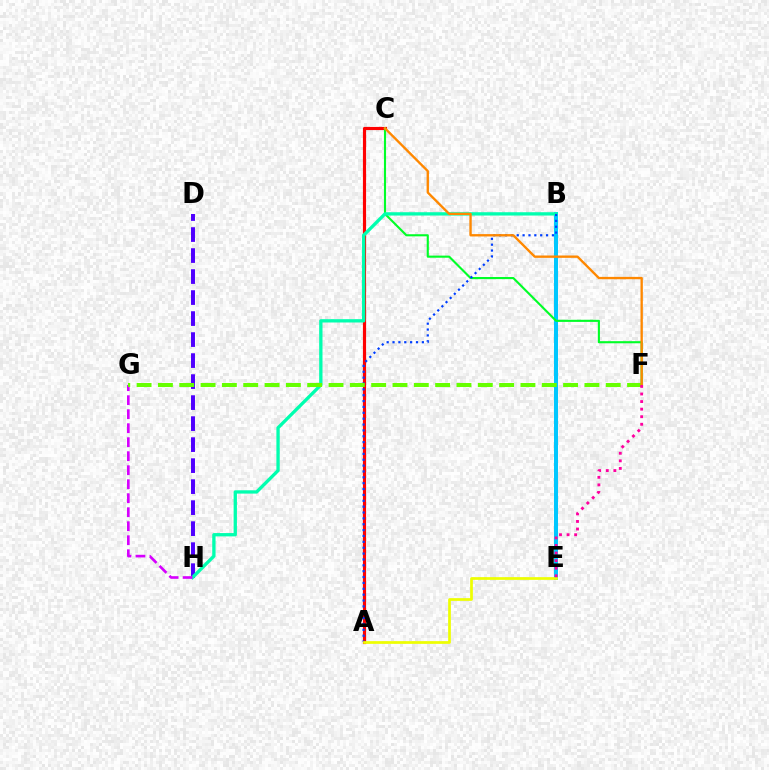{('D', 'H'): [{'color': '#4f00ff', 'line_style': 'dashed', 'thickness': 2.85}], ('B', 'E'): [{'color': '#00c7ff', 'line_style': 'solid', 'thickness': 2.87}], ('A', 'C'): [{'color': '#ff0000', 'line_style': 'solid', 'thickness': 2.27}], ('C', 'F'): [{'color': '#00ff27', 'line_style': 'solid', 'thickness': 1.52}, {'color': '#ff8800', 'line_style': 'solid', 'thickness': 1.69}], ('B', 'H'): [{'color': '#00ffaf', 'line_style': 'solid', 'thickness': 2.39}], ('A', 'B'): [{'color': '#003fff', 'line_style': 'dotted', 'thickness': 1.59}], ('G', 'H'): [{'color': '#d600ff', 'line_style': 'dashed', 'thickness': 1.9}], ('F', 'G'): [{'color': '#66ff00', 'line_style': 'dashed', 'thickness': 2.9}], ('A', 'E'): [{'color': '#eeff00', 'line_style': 'solid', 'thickness': 1.95}], ('E', 'F'): [{'color': '#ff00a0', 'line_style': 'dotted', 'thickness': 2.06}]}